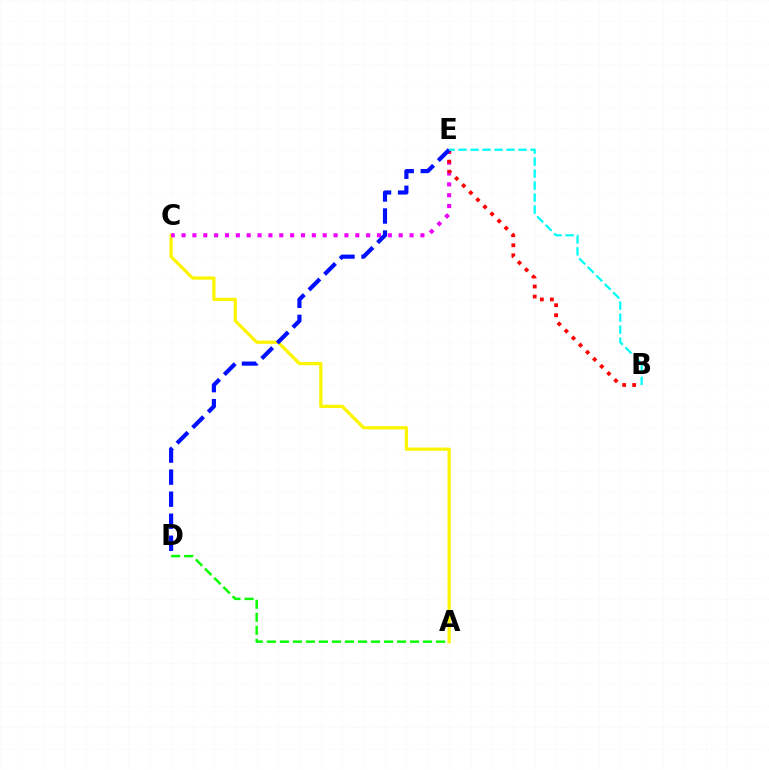{('A', 'C'): [{'color': '#fcf500', 'line_style': 'solid', 'thickness': 2.34}], ('C', 'E'): [{'color': '#ee00ff', 'line_style': 'dotted', 'thickness': 2.95}], ('B', 'E'): [{'color': '#ff0000', 'line_style': 'dotted', 'thickness': 2.72}, {'color': '#00fff6', 'line_style': 'dashed', 'thickness': 1.63}], ('A', 'D'): [{'color': '#08ff00', 'line_style': 'dashed', 'thickness': 1.77}], ('D', 'E'): [{'color': '#0010ff', 'line_style': 'dashed', 'thickness': 2.99}]}